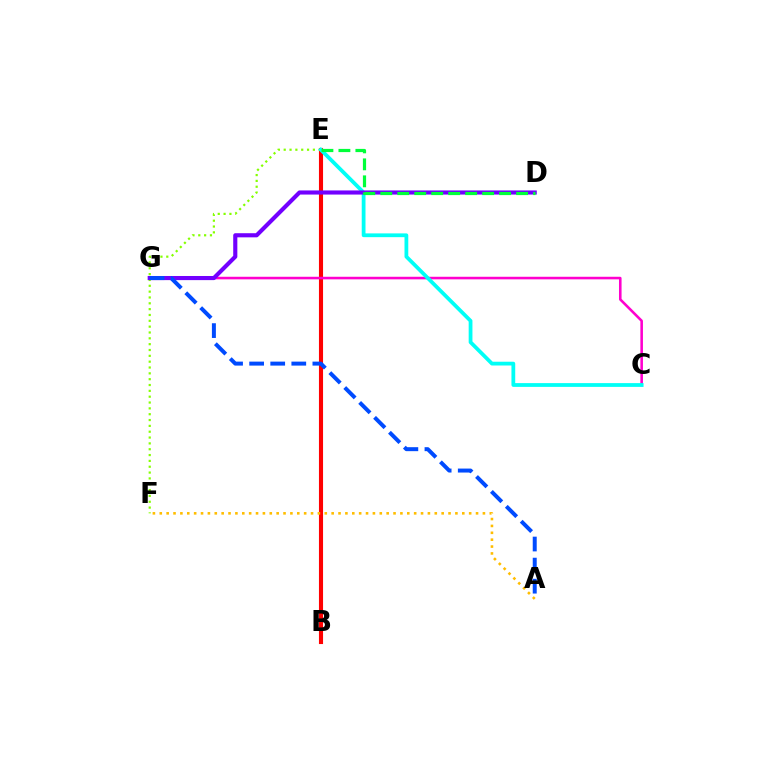{('B', 'E'): [{'color': '#ff0000', 'line_style': 'solid', 'thickness': 2.95}], ('E', 'F'): [{'color': '#84ff00', 'line_style': 'dotted', 'thickness': 1.59}], ('C', 'G'): [{'color': '#ff00cf', 'line_style': 'solid', 'thickness': 1.85}], ('C', 'E'): [{'color': '#00fff6', 'line_style': 'solid', 'thickness': 2.72}], ('D', 'G'): [{'color': '#7200ff', 'line_style': 'solid', 'thickness': 2.97}], ('A', 'G'): [{'color': '#004bff', 'line_style': 'dashed', 'thickness': 2.86}], ('A', 'F'): [{'color': '#ffbd00', 'line_style': 'dotted', 'thickness': 1.87}], ('D', 'E'): [{'color': '#00ff39', 'line_style': 'dashed', 'thickness': 2.31}]}